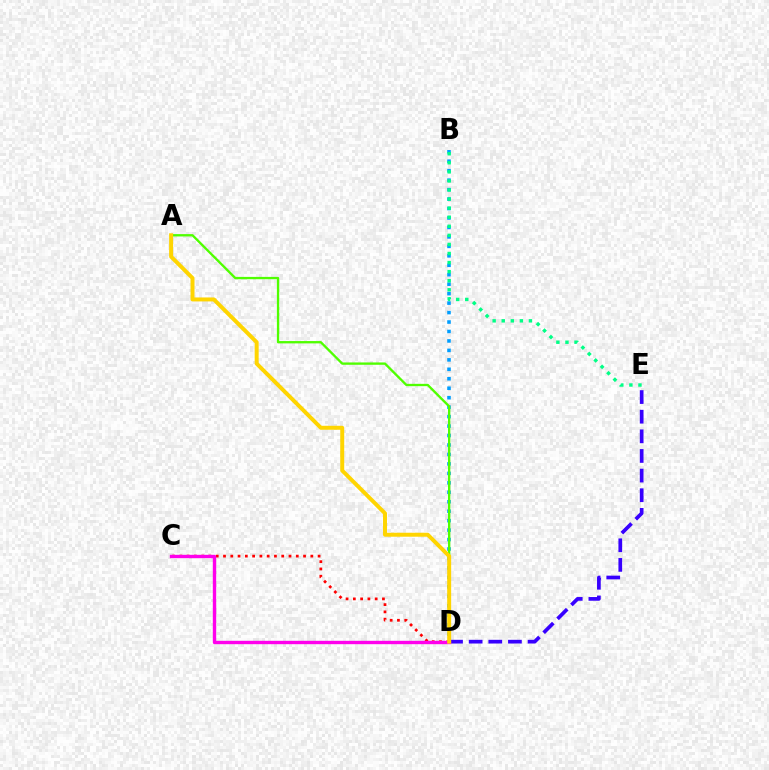{('B', 'D'): [{'color': '#009eff', 'line_style': 'dotted', 'thickness': 2.57}], ('C', 'D'): [{'color': '#ff0000', 'line_style': 'dotted', 'thickness': 1.98}, {'color': '#ff00ed', 'line_style': 'solid', 'thickness': 2.43}], ('D', 'E'): [{'color': '#3700ff', 'line_style': 'dashed', 'thickness': 2.67}], ('B', 'E'): [{'color': '#00ff86', 'line_style': 'dotted', 'thickness': 2.46}], ('A', 'D'): [{'color': '#4fff00', 'line_style': 'solid', 'thickness': 1.68}, {'color': '#ffd500', 'line_style': 'solid', 'thickness': 2.86}]}